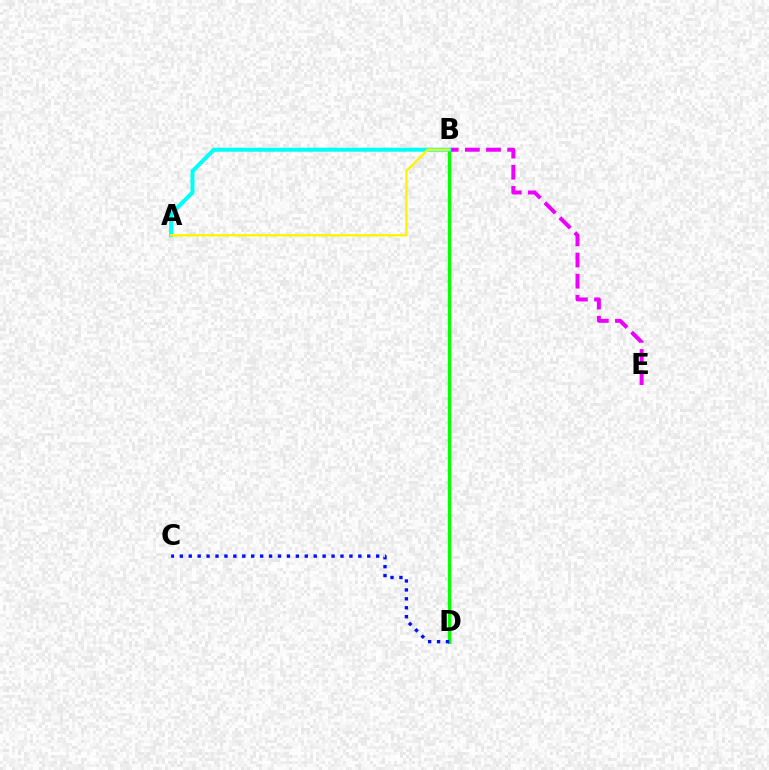{('B', 'E'): [{'color': '#ee00ff', 'line_style': 'dashed', 'thickness': 2.87}], ('B', 'D'): [{'color': '#ff0000', 'line_style': 'dashed', 'thickness': 2.27}, {'color': '#08ff00', 'line_style': 'solid', 'thickness': 2.23}], ('A', 'B'): [{'color': '#00fff6', 'line_style': 'solid', 'thickness': 2.88}, {'color': '#fcf500', 'line_style': 'solid', 'thickness': 1.68}], ('C', 'D'): [{'color': '#0010ff', 'line_style': 'dotted', 'thickness': 2.43}]}